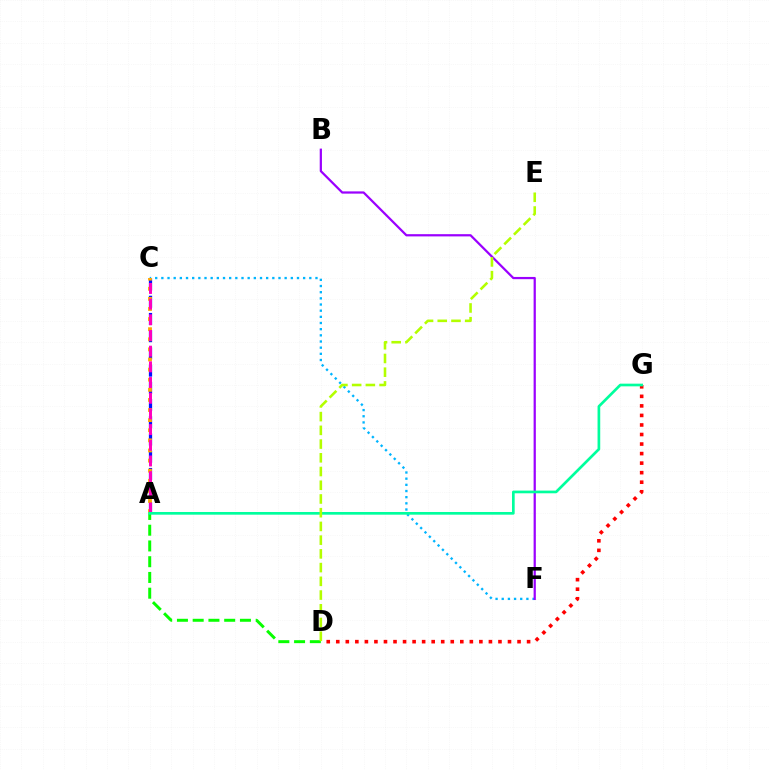{('A', 'C'): [{'color': '#0010ff', 'line_style': 'dashed', 'thickness': 2.34}, {'color': '#ffa500', 'line_style': 'dotted', 'thickness': 2.75}, {'color': '#ff00bd', 'line_style': 'dashed', 'thickness': 2.13}], ('C', 'F'): [{'color': '#00b5ff', 'line_style': 'dotted', 'thickness': 1.67}], ('A', 'D'): [{'color': '#08ff00', 'line_style': 'dashed', 'thickness': 2.14}], ('D', 'G'): [{'color': '#ff0000', 'line_style': 'dotted', 'thickness': 2.59}], ('B', 'F'): [{'color': '#9b00ff', 'line_style': 'solid', 'thickness': 1.61}], ('A', 'G'): [{'color': '#00ff9d', 'line_style': 'solid', 'thickness': 1.93}], ('D', 'E'): [{'color': '#b3ff00', 'line_style': 'dashed', 'thickness': 1.86}]}